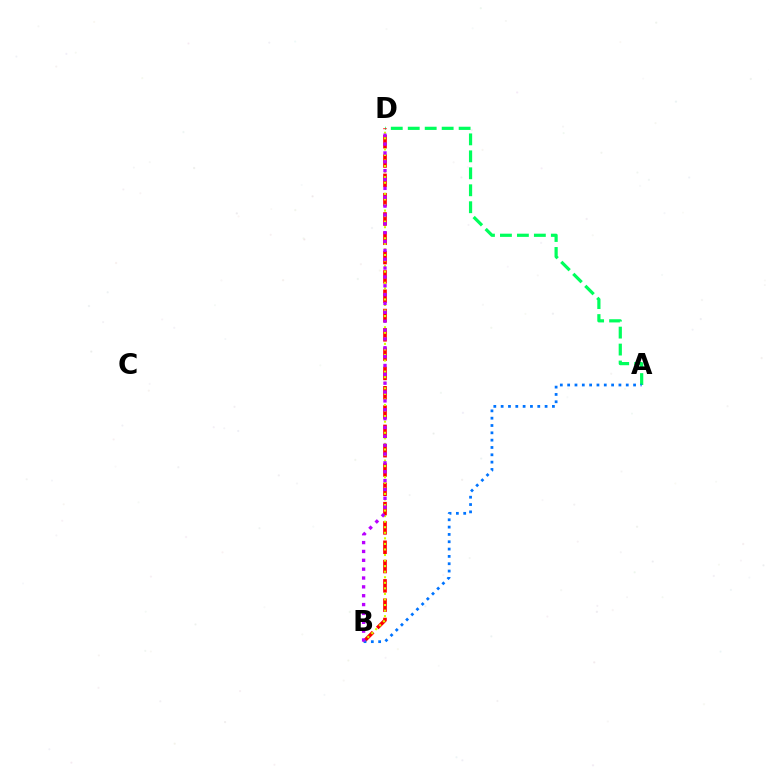{('A', 'D'): [{'color': '#00ff5c', 'line_style': 'dashed', 'thickness': 2.3}], ('B', 'D'): [{'color': '#ff0000', 'line_style': 'dashed', 'thickness': 2.62}, {'color': '#d1ff00', 'line_style': 'dotted', 'thickness': 1.51}, {'color': '#b900ff', 'line_style': 'dotted', 'thickness': 2.41}], ('A', 'B'): [{'color': '#0074ff', 'line_style': 'dotted', 'thickness': 1.99}]}